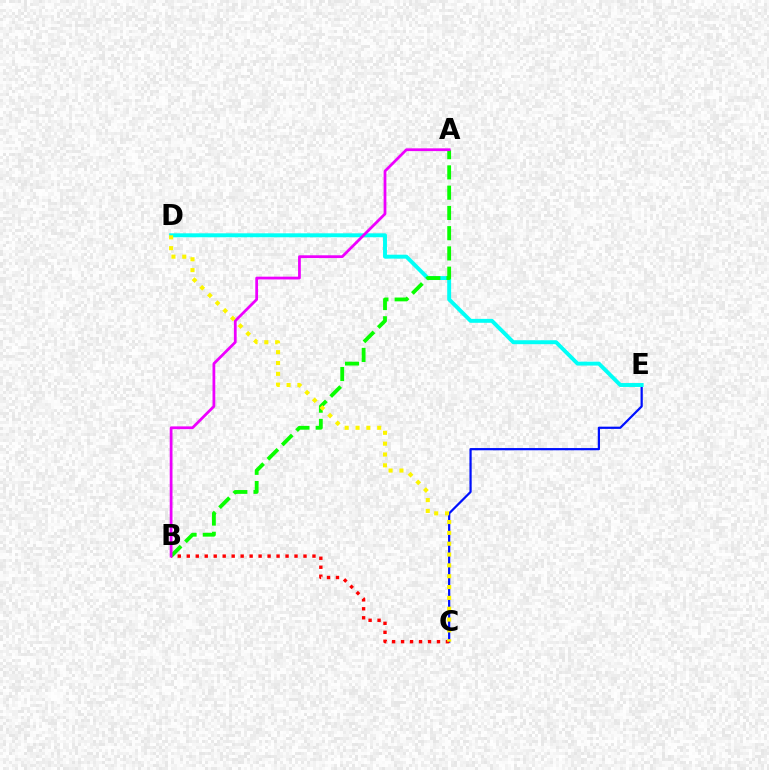{('C', 'E'): [{'color': '#0010ff', 'line_style': 'solid', 'thickness': 1.61}], ('D', 'E'): [{'color': '#00fff6', 'line_style': 'solid', 'thickness': 2.82}], ('A', 'B'): [{'color': '#08ff00', 'line_style': 'dashed', 'thickness': 2.75}, {'color': '#ee00ff', 'line_style': 'solid', 'thickness': 1.99}], ('B', 'C'): [{'color': '#ff0000', 'line_style': 'dotted', 'thickness': 2.44}], ('C', 'D'): [{'color': '#fcf500', 'line_style': 'dotted', 'thickness': 2.94}]}